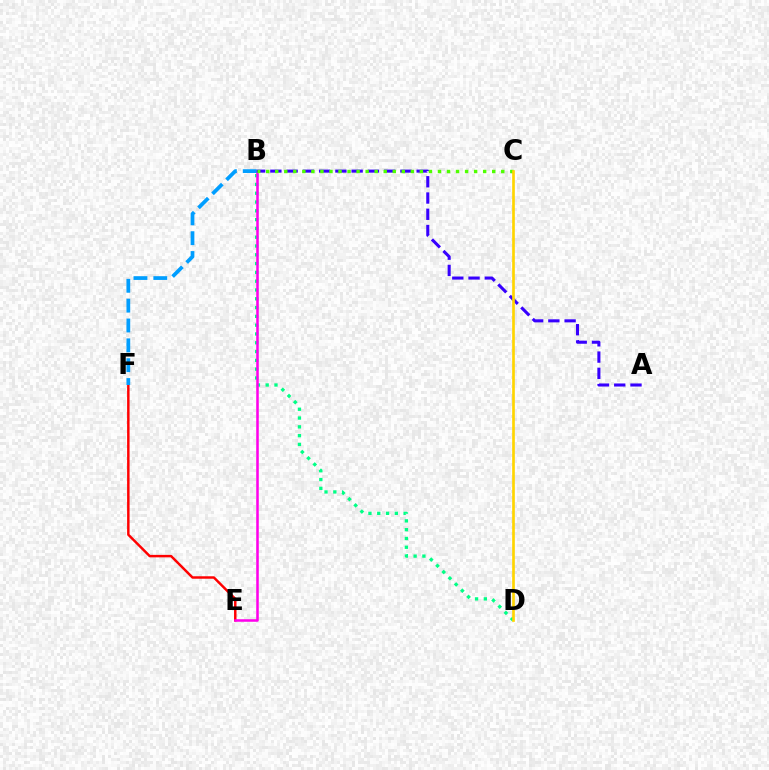{('E', 'F'): [{'color': '#ff0000', 'line_style': 'solid', 'thickness': 1.78}], ('B', 'D'): [{'color': '#00ff86', 'line_style': 'dotted', 'thickness': 2.39}], ('B', 'E'): [{'color': '#ff00ed', 'line_style': 'solid', 'thickness': 1.82}], ('B', 'F'): [{'color': '#009eff', 'line_style': 'dashed', 'thickness': 2.7}], ('A', 'B'): [{'color': '#3700ff', 'line_style': 'dashed', 'thickness': 2.21}], ('B', 'C'): [{'color': '#4fff00', 'line_style': 'dotted', 'thickness': 2.46}], ('C', 'D'): [{'color': '#ffd500', 'line_style': 'solid', 'thickness': 1.93}]}